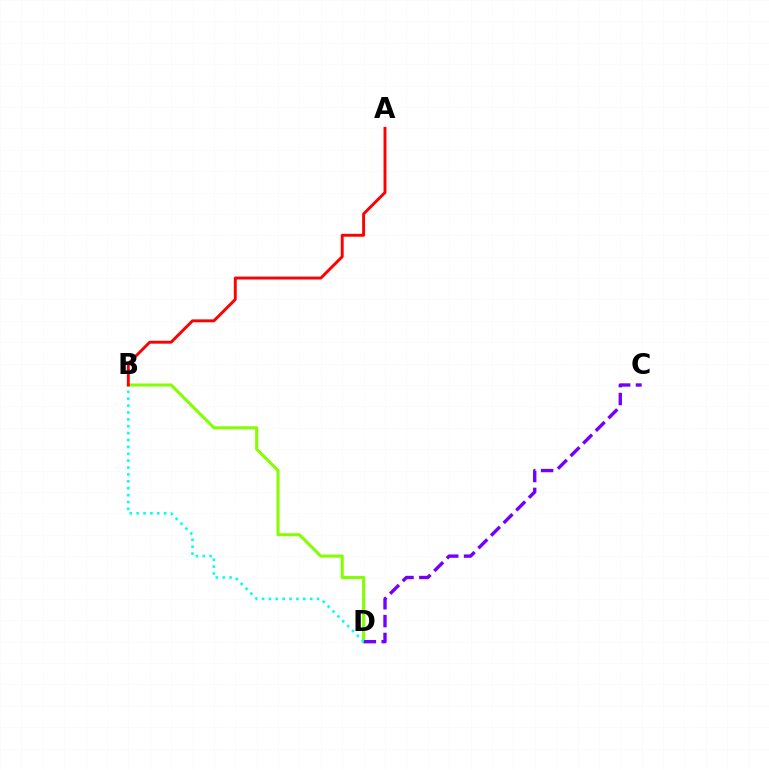{('B', 'D'): [{'color': '#84ff00', 'line_style': 'solid', 'thickness': 2.21}, {'color': '#00fff6', 'line_style': 'dotted', 'thickness': 1.87}], ('C', 'D'): [{'color': '#7200ff', 'line_style': 'dashed', 'thickness': 2.43}], ('A', 'B'): [{'color': '#ff0000', 'line_style': 'solid', 'thickness': 2.1}]}